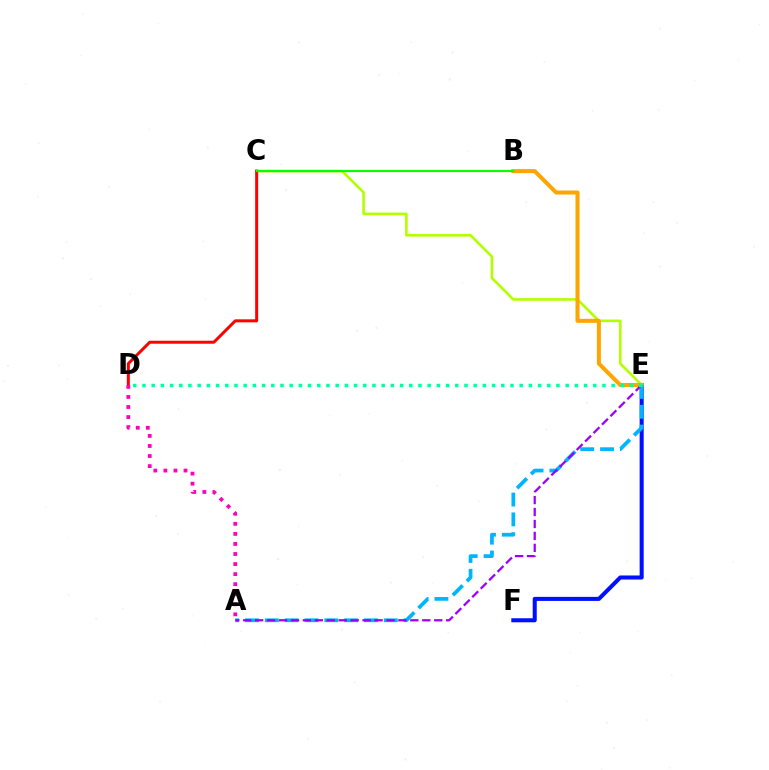{('E', 'F'): [{'color': '#0010ff', 'line_style': 'solid', 'thickness': 2.91}], ('C', 'E'): [{'color': '#b3ff00', 'line_style': 'solid', 'thickness': 1.89}], ('B', 'E'): [{'color': '#ffa500', 'line_style': 'solid', 'thickness': 2.89}], ('A', 'E'): [{'color': '#00b5ff', 'line_style': 'dashed', 'thickness': 2.69}, {'color': '#9b00ff', 'line_style': 'dashed', 'thickness': 1.62}], ('C', 'D'): [{'color': '#ff0000', 'line_style': 'solid', 'thickness': 2.16}], ('D', 'E'): [{'color': '#00ff9d', 'line_style': 'dotted', 'thickness': 2.5}], ('B', 'C'): [{'color': '#08ff00', 'line_style': 'solid', 'thickness': 1.55}], ('A', 'D'): [{'color': '#ff00bd', 'line_style': 'dotted', 'thickness': 2.73}]}